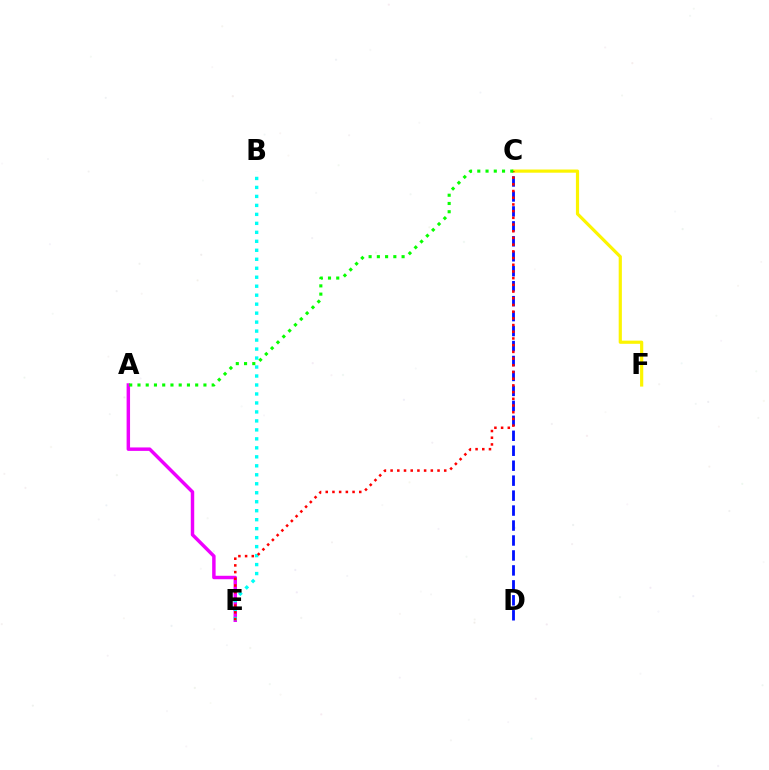{('C', 'D'): [{'color': '#0010ff', 'line_style': 'dashed', 'thickness': 2.03}], ('A', 'E'): [{'color': '#ee00ff', 'line_style': 'solid', 'thickness': 2.49}], ('B', 'E'): [{'color': '#00fff6', 'line_style': 'dotted', 'thickness': 2.44}], ('C', 'F'): [{'color': '#fcf500', 'line_style': 'solid', 'thickness': 2.29}], ('C', 'E'): [{'color': '#ff0000', 'line_style': 'dotted', 'thickness': 1.82}], ('A', 'C'): [{'color': '#08ff00', 'line_style': 'dotted', 'thickness': 2.24}]}